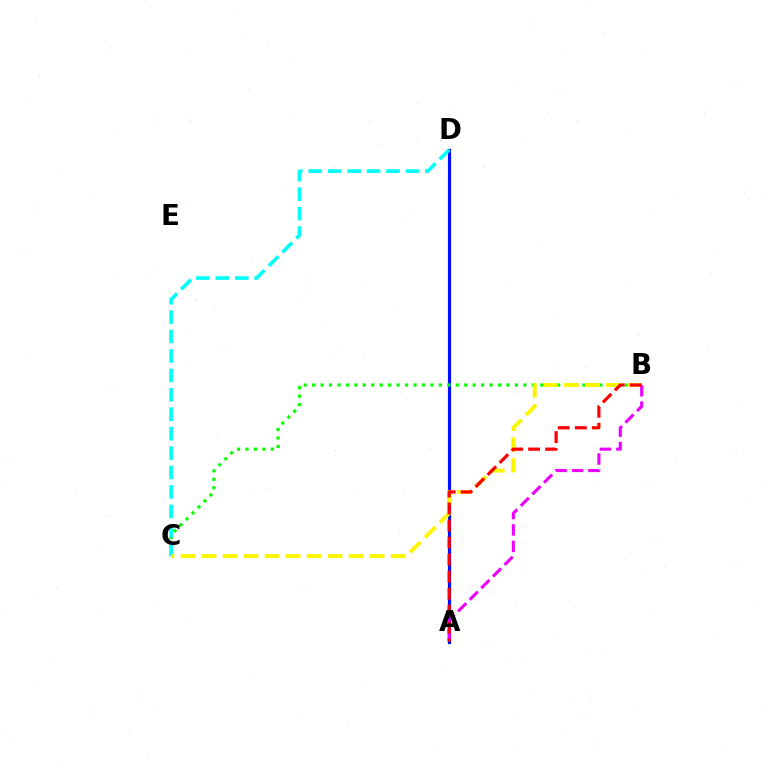{('A', 'D'): [{'color': '#0010ff', 'line_style': 'solid', 'thickness': 2.29}], ('B', 'C'): [{'color': '#08ff00', 'line_style': 'dotted', 'thickness': 2.3}, {'color': '#fcf500', 'line_style': 'dashed', 'thickness': 2.85}], ('C', 'D'): [{'color': '#00fff6', 'line_style': 'dashed', 'thickness': 2.64}], ('A', 'B'): [{'color': '#ee00ff', 'line_style': 'dashed', 'thickness': 2.23}, {'color': '#ff0000', 'line_style': 'dashed', 'thickness': 2.31}]}